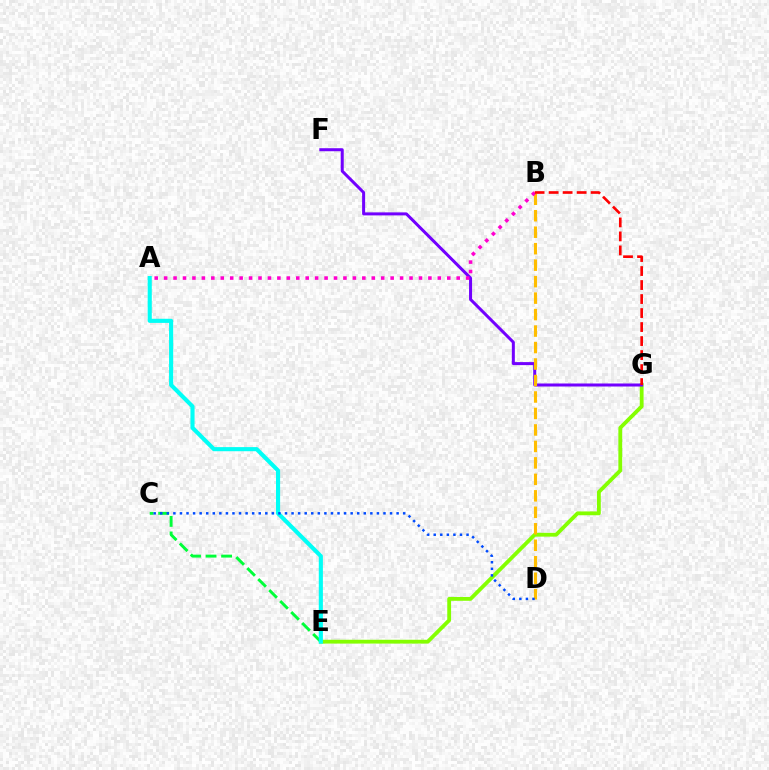{('E', 'G'): [{'color': '#84ff00', 'line_style': 'solid', 'thickness': 2.75}], ('C', 'E'): [{'color': '#00ff39', 'line_style': 'dashed', 'thickness': 2.11}], ('F', 'G'): [{'color': '#7200ff', 'line_style': 'solid', 'thickness': 2.17}], ('A', 'E'): [{'color': '#00fff6', 'line_style': 'solid', 'thickness': 2.96}], ('B', 'D'): [{'color': '#ffbd00', 'line_style': 'dashed', 'thickness': 2.24}], ('C', 'D'): [{'color': '#004bff', 'line_style': 'dotted', 'thickness': 1.78}], ('A', 'B'): [{'color': '#ff00cf', 'line_style': 'dotted', 'thickness': 2.56}], ('B', 'G'): [{'color': '#ff0000', 'line_style': 'dashed', 'thickness': 1.9}]}